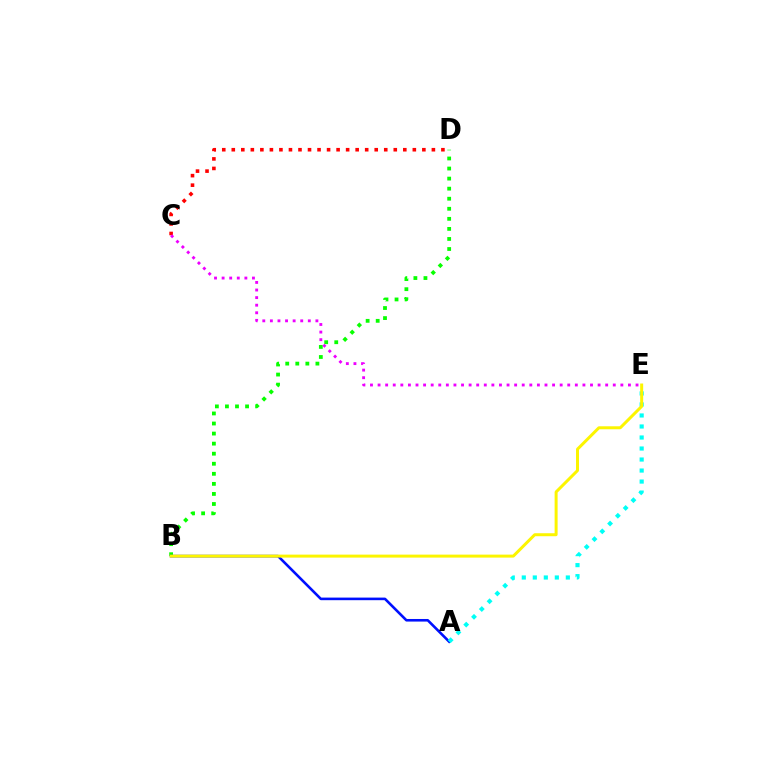{('B', 'D'): [{'color': '#08ff00', 'line_style': 'dotted', 'thickness': 2.73}], ('C', 'D'): [{'color': '#ff0000', 'line_style': 'dotted', 'thickness': 2.59}], ('A', 'B'): [{'color': '#0010ff', 'line_style': 'solid', 'thickness': 1.87}], ('C', 'E'): [{'color': '#ee00ff', 'line_style': 'dotted', 'thickness': 2.06}], ('A', 'E'): [{'color': '#00fff6', 'line_style': 'dotted', 'thickness': 2.99}], ('B', 'E'): [{'color': '#fcf500', 'line_style': 'solid', 'thickness': 2.15}]}